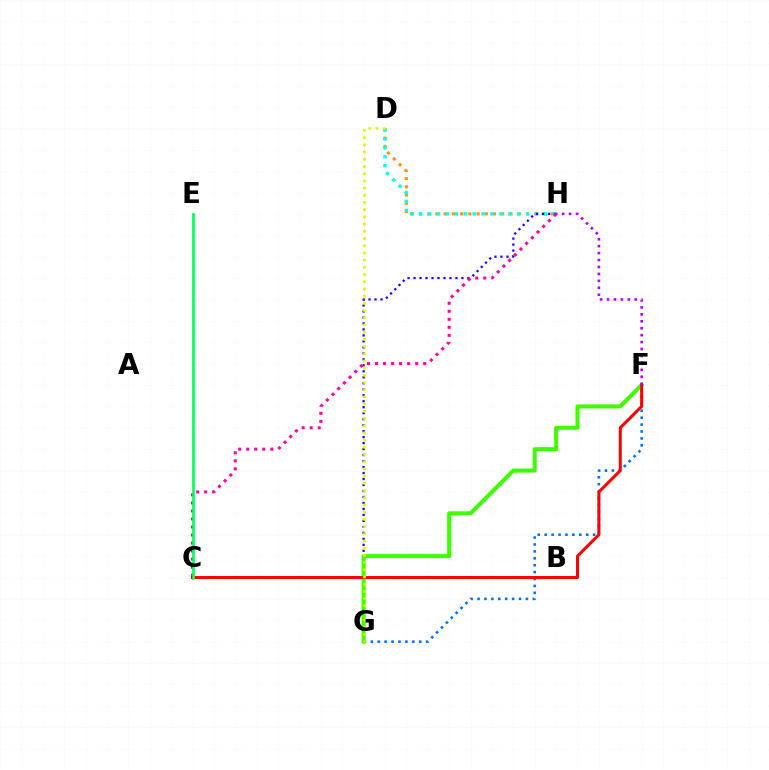{('D', 'H'): [{'color': '#ff9400', 'line_style': 'dotted', 'thickness': 2.24}, {'color': '#00fff6', 'line_style': 'dotted', 'thickness': 2.42}], ('G', 'H'): [{'color': '#2500ff', 'line_style': 'dotted', 'thickness': 1.63}], ('F', 'G'): [{'color': '#0074ff', 'line_style': 'dotted', 'thickness': 1.88}, {'color': '#3dff00', 'line_style': 'solid', 'thickness': 2.92}], ('C', 'H'): [{'color': '#ff00ac', 'line_style': 'dotted', 'thickness': 2.18}], ('C', 'F'): [{'color': '#ff0000', 'line_style': 'solid', 'thickness': 2.17}], ('F', 'H'): [{'color': '#b900ff', 'line_style': 'dotted', 'thickness': 1.88}], ('C', 'E'): [{'color': '#00ff5c', 'line_style': 'solid', 'thickness': 1.94}], ('D', 'G'): [{'color': '#d1ff00', 'line_style': 'dotted', 'thickness': 1.96}]}